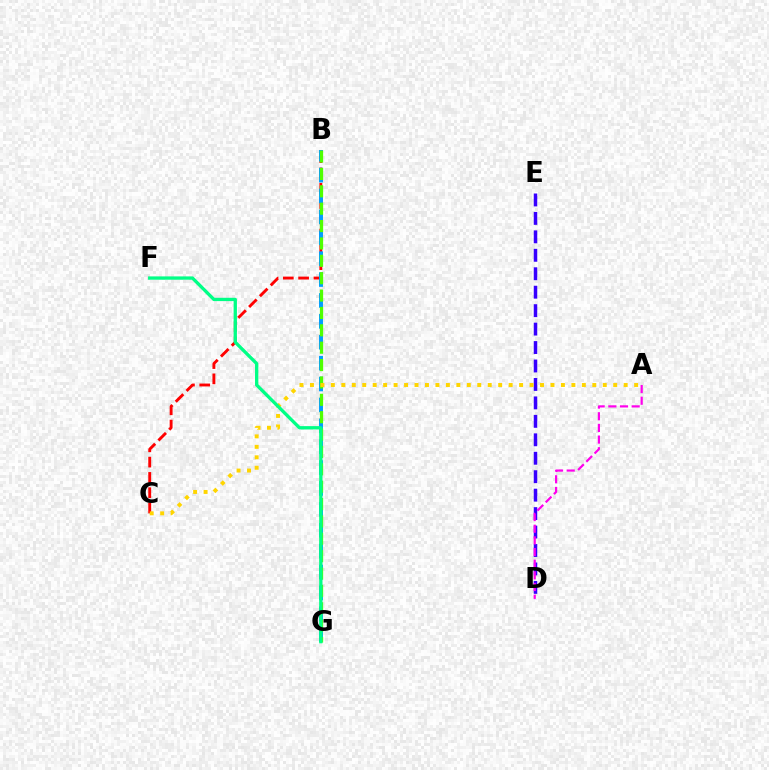{('B', 'C'): [{'color': '#ff0000', 'line_style': 'dashed', 'thickness': 2.08}], ('D', 'E'): [{'color': '#3700ff', 'line_style': 'dashed', 'thickness': 2.51}], ('B', 'G'): [{'color': '#009eff', 'line_style': 'dashed', 'thickness': 2.84}, {'color': '#4fff00', 'line_style': 'dashed', 'thickness': 2.36}], ('A', 'C'): [{'color': '#ffd500', 'line_style': 'dotted', 'thickness': 2.84}], ('F', 'G'): [{'color': '#00ff86', 'line_style': 'solid', 'thickness': 2.39}], ('A', 'D'): [{'color': '#ff00ed', 'line_style': 'dashed', 'thickness': 1.58}]}